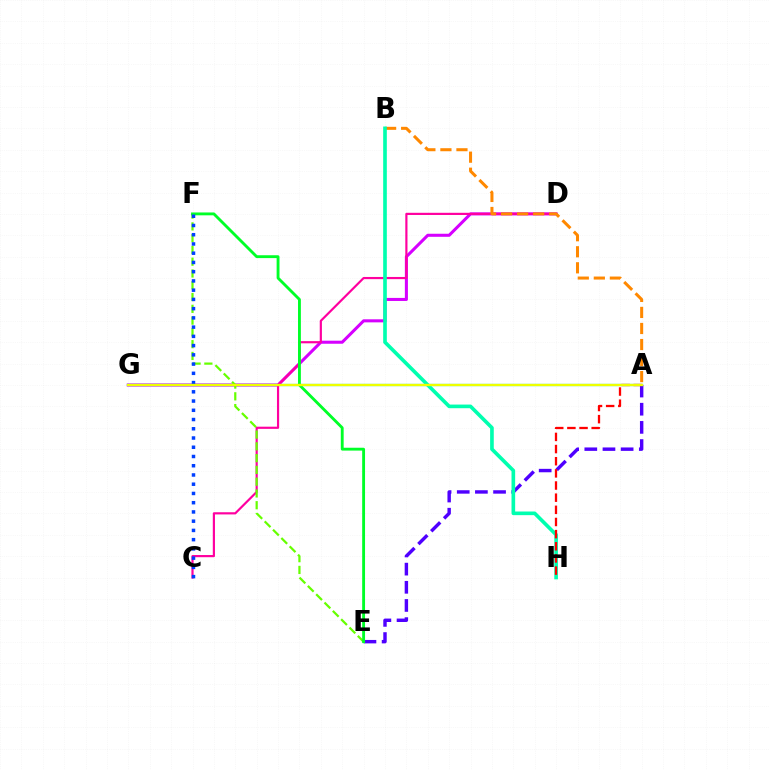{('D', 'G'): [{'color': '#d600ff', 'line_style': 'solid', 'thickness': 2.2}], ('A', 'G'): [{'color': '#00c7ff', 'line_style': 'solid', 'thickness': 1.62}, {'color': '#eeff00', 'line_style': 'solid', 'thickness': 1.68}], ('A', 'E'): [{'color': '#4f00ff', 'line_style': 'dashed', 'thickness': 2.47}], ('C', 'D'): [{'color': '#ff00a0', 'line_style': 'solid', 'thickness': 1.57}], ('A', 'B'): [{'color': '#ff8800', 'line_style': 'dashed', 'thickness': 2.18}], ('B', 'H'): [{'color': '#00ffaf', 'line_style': 'solid', 'thickness': 2.63}], ('A', 'H'): [{'color': '#ff0000', 'line_style': 'dashed', 'thickness': 1.65}], ('E', 'F'): [{'color': '#66ff00', 'line_style': 'dashed', 'thickness': 1.6}, {'color': '#00ff27', 'line_style': 'solid', 'thickness': 2.06}], ('C', 'F'): [{'color': '#003fff', 'line_style': 'dotted', 'thickness': 2.51}]}